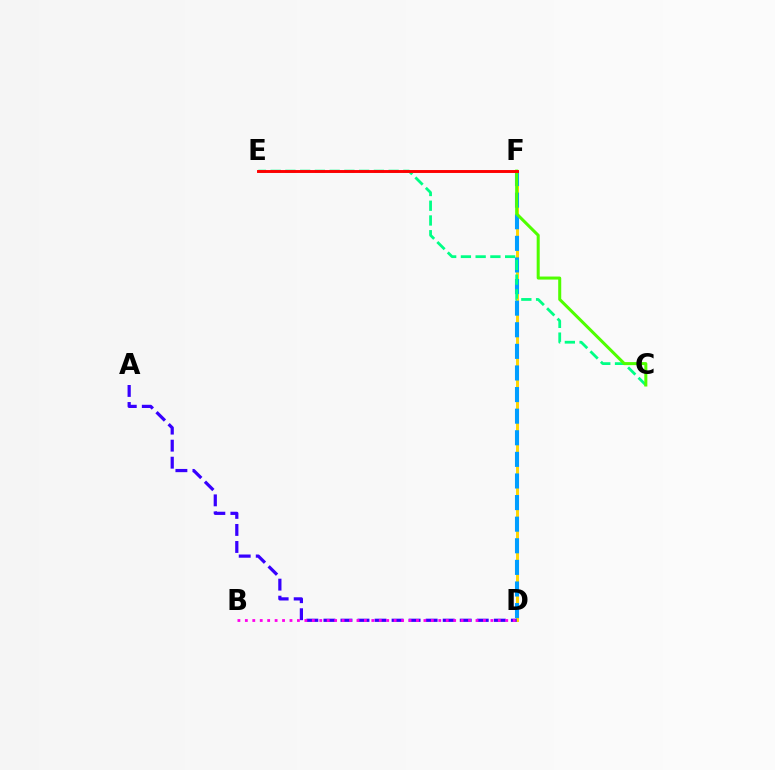{('D', 'F'): [{'color': '#ffd500', 'line_style': 'solid', 'thickness': 2.12}, {'color': '#009eff', 'line_style': 'dashed', 'thickness': 2.93}], ('C', 'E'): [{'color': '#00ff86', 'line_style': 'dashed', 'thickness': 2.0}], ('C', 'F'): [{'color': '#4fff00', 'line_style': 'solid', 'thickness': 2.18}], ('A', 'D'): [{'color': '#3700ff', 'line_style': 'dashed', 'thickness': 2.31}], ('E', 'F'): [{'color': '#ff0000', 'line_style': 'solid', 'thickness': 2.1}], ('B', 'D'): [{'color': '#ff00ed', 'line_style': 'dotted', 'thickness': 2.02}]}